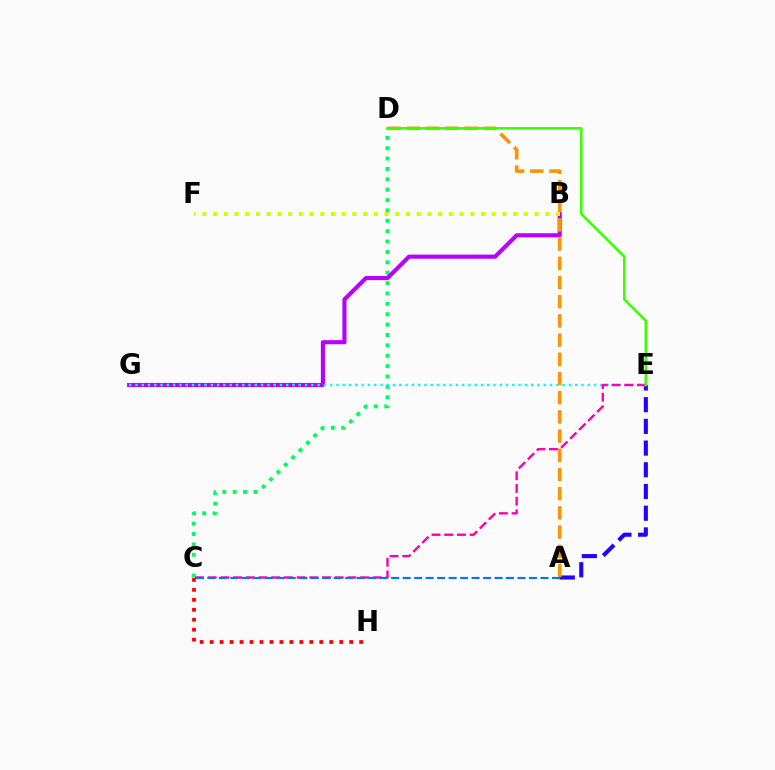{('C', 'D'): [{'color': '#00ff5c', 'line_style': 'dotted', 'thickness': 2.82}], ('B', 'G'): [{'color': '#b900ff', 'line_style': 'solid', 'thickness': 2.96}], ('A', 'E'): [{'color': '#2500ff', 'line_style': 'dashed', 'thickness': 2.95}], ('E', 'G'): [{'color': '#00fff6', 'line_style': 'dotted', 'thickness': 1.71}], ('C', 'E'): [{'color': '#ff00ac', 'line_style': 'dashed', 'thickness': 1.73}], ('C', 'H'): [{'color': '#ff0000', 'line_style': 'dotted', 'thickness': 2.71}], ('A', 'D'): [{'color': '#ff9400', 'line_style': 'dashed', 'thickness': 2.61}], ('A', 'C'): [{'color': '#0074ff', 'line_style': 'dashed', 'thickness': 1.56}], ('D', 'E'): [{'color': '#3dff00', 'line_style': 'solid', 'thickness': 1.86}], ('B', 'F'): [{'color': '#d1ff00', 'line_style': 'dotted', 'thickness': 2.91}]}